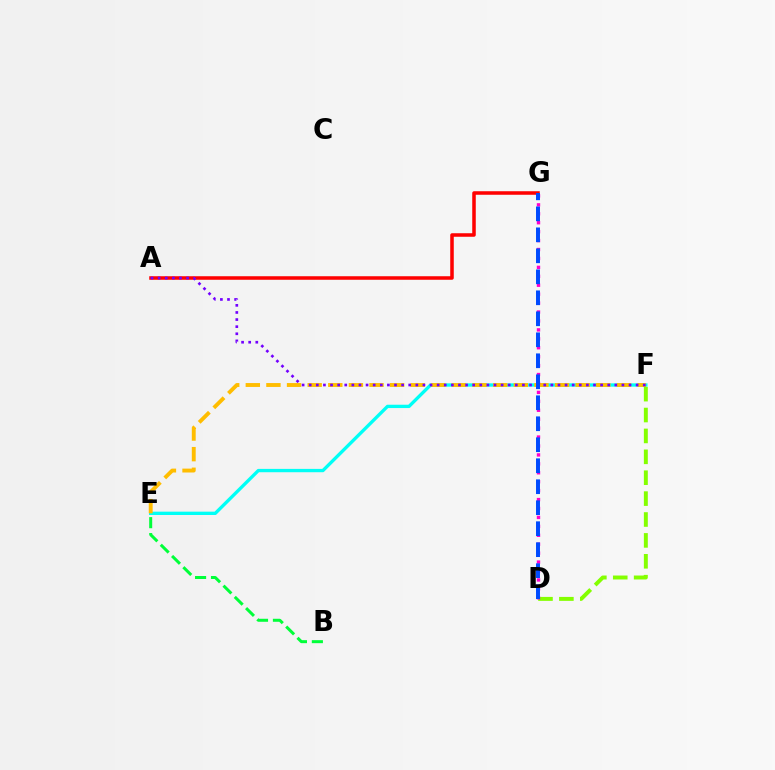{('E', 'F'): [{'color': '#00fff6', 'line_style': 'solid', 'thickness': 2.4}, {'color': '#ffbd00', 'line_style': 'dashed', 'thickness': 2.8}], ('A', 'G'): [{'color': '#ff0000', 'line_style': 'solid', 'thickness': 2.54}], ('B', 'E'): [{'color': '#00ff39', 'line_style': 'dashed', 'thickness': 2.16}], ('D', 'F'): [{'color': '#84ff00', 'line_style': 'dashed', 'thickness': 2.84}], ('A', 'F'): [{'color': '#7200ff', 'line_style': 'dotted', 'thickness': 1.93}], ('D', 'G'): [{'color': '#ff00cf', 'line_style': 'dotted', 'thickness': 2.43}, {'color': '#004bff', 'line_style': 'dashed', 'thickness': 2.85}]}